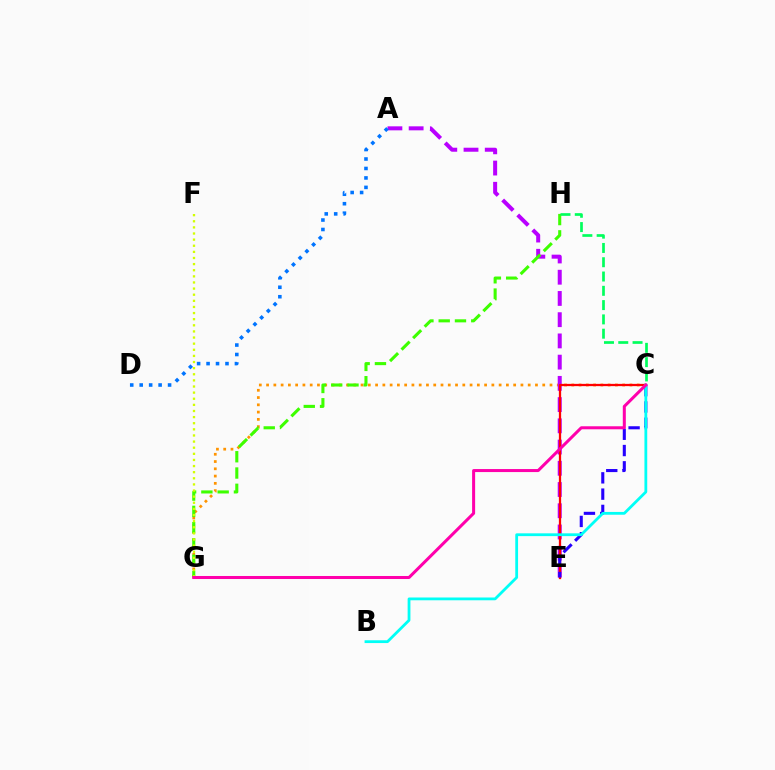{('C', 'G'): [{'color': '#ff9400', 'line_style': 'dotted', 'thickness': 1.97}, {'color': '#ff00ac', 'line_style': 'solid', 'thickness': 2.17}], ('A', 'E'): [{'color': '#b900ff', 'line_style': 'dashed', 'thickness': 2.88}], ('G', 'H'): [{'color': '#3dff00', 'line_style': 'dashed', 'thickness': 2.21}], ('C', 'H'): [{'color': '#00ff5c', 'line_style': 'dashed', 'thickness': 1.94}], ('F', 'G'): [{'color': '#d1ff00', 'line_style': 'dotted', 'thickness': 1.66}], ('C', 'E'): [{'color': '#ff0000', 'line_style': 'solid', 'thickness': 1.63}, {'color': '#2500ff', 'line_style': 'dashed', 'thickness': 2.21}], ('A', 'D'): [{'color': '#0074ff', 'line_style': 'dotted', 'thickness': 2.57}], ('B', 'C'): [{'color': '#00fff6', 'line_style': 'solid', 'thickness': 2.01}]}